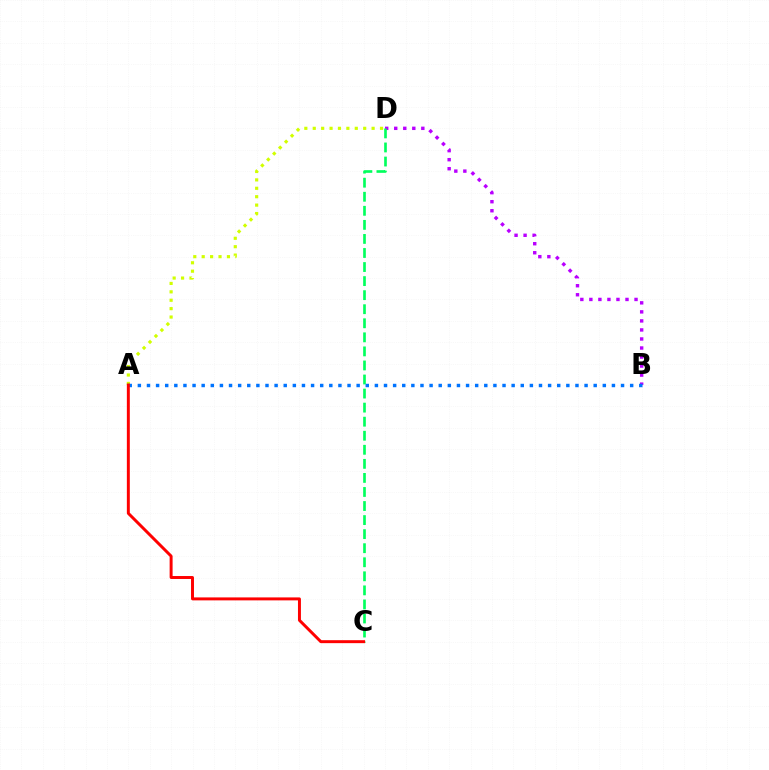{('B', 'D'): [{'color': '#b900ff', 'line_style': 'dotted', 'thickness': 2.45}], ('A', 'D'): [{'color': '#d1ff00', 'line_style': 'dotted', 'thickness': 2.28}], ('C', 'D'): [{'color': '#00ff5c', 'line_style': 'dashed', 'thickness': 1.91}], ('A', 'B'): [{'color': '#0074ff', 'line_style': 'dotted', 'thickness': 2.48}], ('A', 'C'): [{'color': '#ff0000', 'line_style': 'solid', 'thickness': 2.13}]}